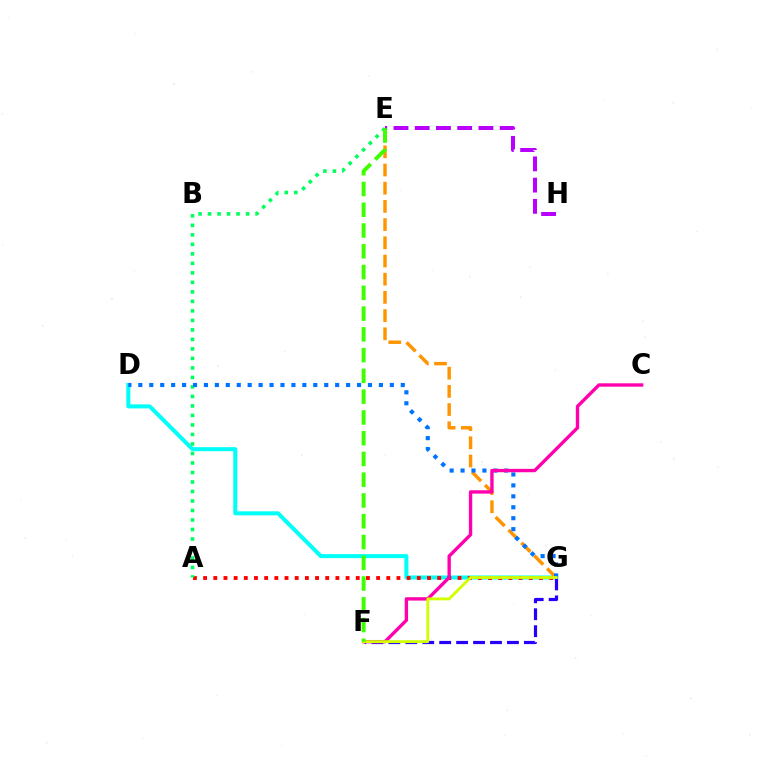{('D', 'G'): [{'color': '#00fff6', 'line_style': 'solid', 'thickness': 2.9}, {'color': '#0074ff', 'line_style': 'dotted', 'thickness': 2.97}], ('E', 'G'): [{'color': '#ff9400', 'line_style': 'dashed', 'thickness': 2.47}], ('F', 'G'): [{'color': '#2500ff', 'line_style': 'dashed', 'thickness': 2.3}, {'color': '#d1ff00', 'line_style': 'solid', 'thickness': 2.05}], ('A', 'G'): [{'color': '#ff0000', 'line_style': 'dotted', 'thickness': 2.76}], ('A', 'E'): [{'color': '#00ff5c', 'line_style': 'dotted', 'thickness': 2.58}], ('C', 'F'): [{'color': '#ff00ac', 'line_style': 'solid', 'thickness': 2.42}], ('E', 'H'): [{'color': '#b900ff', 'line_style': 'dashed', 'thickness': 2.89}], ('E', 'F'): [{'color': '#3dff00', 'line_style': 'dashed', 'thickness': 2.82}]}